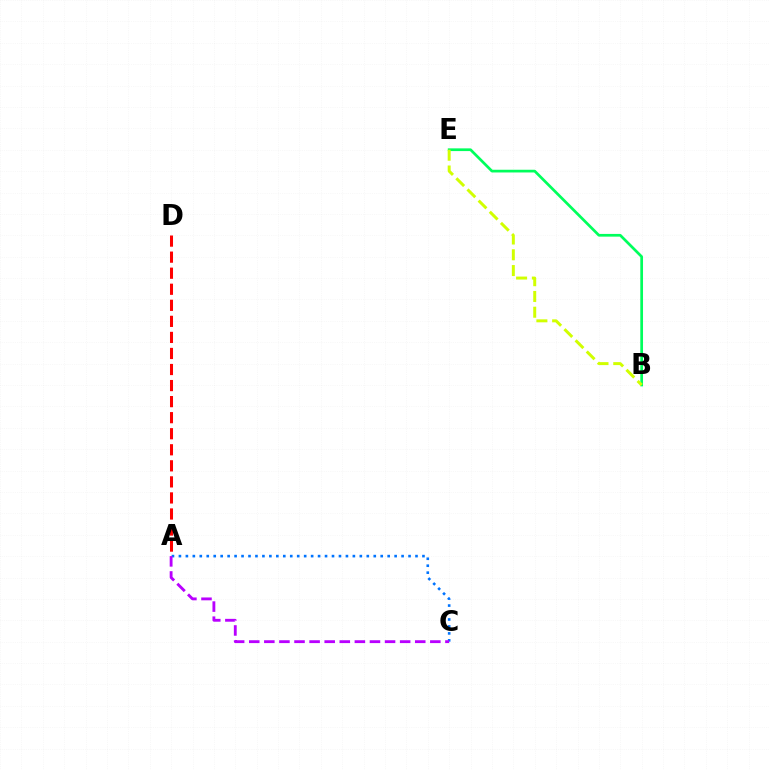{('B', 'E'): [{'color': '#00ff5c', 'line_style': 'solid', 'thickness': 1.96}, {'color': '#d1ff00', 'line_style': 'dashed', 'thickness': 2.14}], ('A', 'C'): [{'color': '#0074ff', 'line_style': 'dotted', 'thickness': 1.89}, {'color': '#b900ff', 'line_style': 'dashed', 'thickness': 2.05}], ('A', 'D'): [{'color': '#ff0000', 'line_style': 'dashed', 'thickness': 2.18}]}